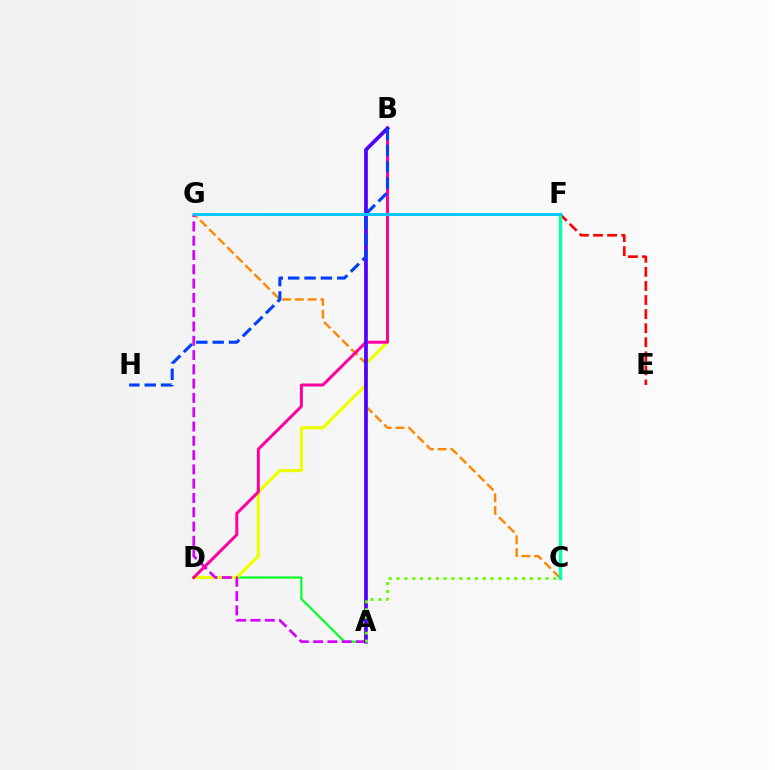{('C', 'G'): [{'color': '#ff8800', 'line_style': 'dashed', 'thickness': 1.73}], ('A', 'D'): [{'color': '#00ff27', 'line_style': 'solid', 'thickness': 1.56}], ('B', 'D'): [{'color': '#eeff00', 'line_style': 'solid', 'thickness': 2.33}, {'color': '#ff00a0', 'line_style': 'solid', 'thickness': 2.15}], ('A', 'G'): [{'color': '#d600ff', 'line_style': 'dashed', 'thickness': 1.94}], ('E', 'F'): [{'color': '#ff0000', 'line_style': 'dashed', 'thickness': 1.91}], ('C', 'F'): [{'color': '#00ffaf', 'line_style': 'solid', 'thickness': 2.44}], ('A', 'B'): [{'color': '#4f00ff', 'line_style': 'solid', 'thickness': 2.69}], ('A', 'C'): [{'color': '#66ff00', 'line_style': 'dotted', 'thickness': 2.13}], ('B', 'H'): [{'color': '#003fff', 'line_style': 'dashed', 'thickness': 2.22}], ('F', 'G'): [{'color': '#00c7ff', 'line_style': 'solid', 'thickness': 2.12}]}